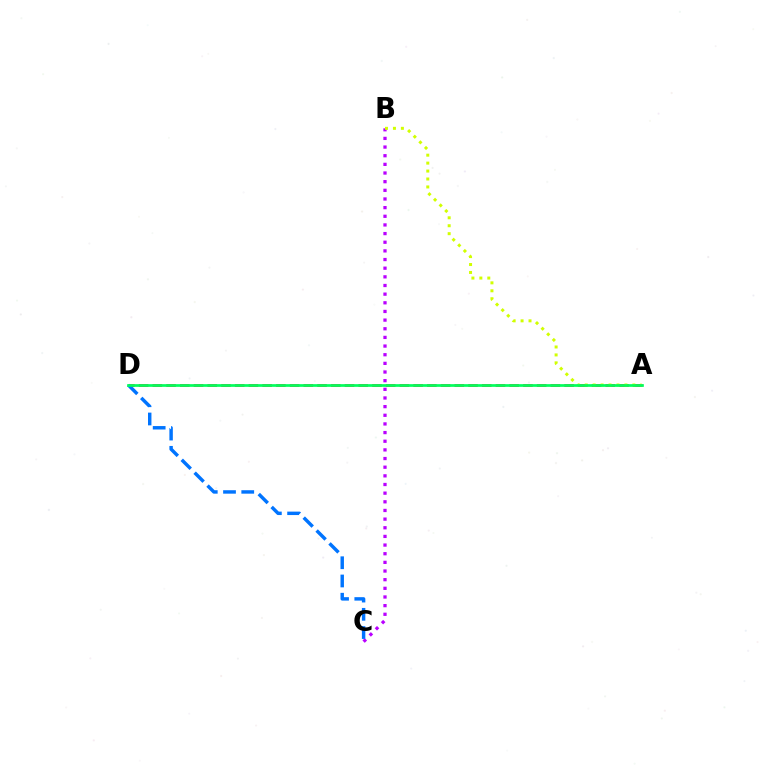{('B', 'C'): [{'color': '#b900ff', 'line_style': 'dotted', 'thickness': 2.35}], ('A', 'D'): [{'color': '#ff0000', 'line_style': 'dashed', 'thickness': 1.86}, {'color': '#00ff5c', 'line_style': 'solid', 'thickness': 1.95}], ('C', 'D'): [{'color': '#0074ff', 'line_style': 'dashed', 'thickness': 2.48}], ('A', 'B'): [{'color': '#d1ff00', 'line_style': 'dotted', 'thickness': 2.16}]}